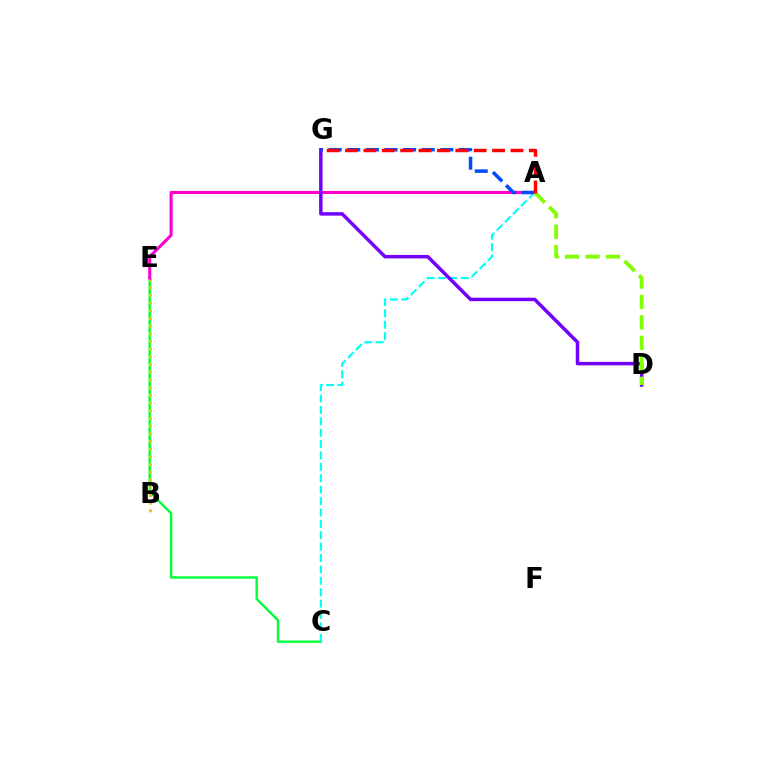{('C', 'E'): [{'color': '#00ff39', 'line_style': 'solid', 'thickness': 1.73}], ('B', 'E'): [{'color': '#ffbd00', 'line_style': 'dotted', 'thickness': 2.09}], ('A', 'E'): [{'color': '#ff00cf', 'line_style': 'solid', 'thickness': 2.21}], ('A', 'C'): [{'color': '#00fff6', 'line_style': 'dashed', 'thickness': 1.55}], ('D', 'G'): [{'color': '#7200ff', 'line_style': 'solid', 'thickness': 2.5}], ('A', 'G'): [{'color': '#004bff', 'line_style': 'dashed', 'thickness': 2.53}, {'color': '#ff0000', 'line_style': 'dashed', 'thickness': 2.5}], ('A', 'D'): [{'color': '#84ff00', 'line_style': 'dashed', 'thickness': 2.78}]}